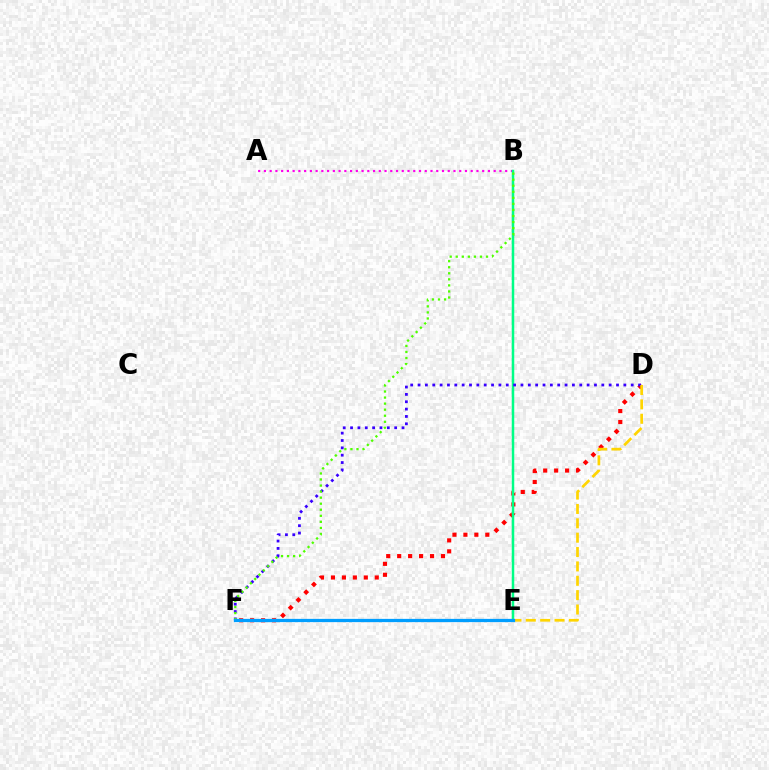{('D', 'F'): [{'color': '#ff0000', 'line_style': 'dotted', 'thickness': 2.98}, {'color': '#3700ff', 'line_style': 'dotted', 'thickness': 2.0}], ('A', 'B'): [{'color': '#ff00ed', 'line_style': 'dotted', 'thickness': 1.56}], ('B', 'E'): [{'color': '#00ff86', 'line_style': 'solid', 'thickness': 1.8}], ('B', 'F'): [{'color': '#4fff00', 'line_style': 'dotted', 'thickness': 1.64}], ('D', 'E'): [{'color': '#ffd500', 'line_style': 'dashed', 'thickness': 1.95}], ('E', 'F'): [{'color': '#009eff', 'line_style': 'solid', 'thickness': 2.34}]}